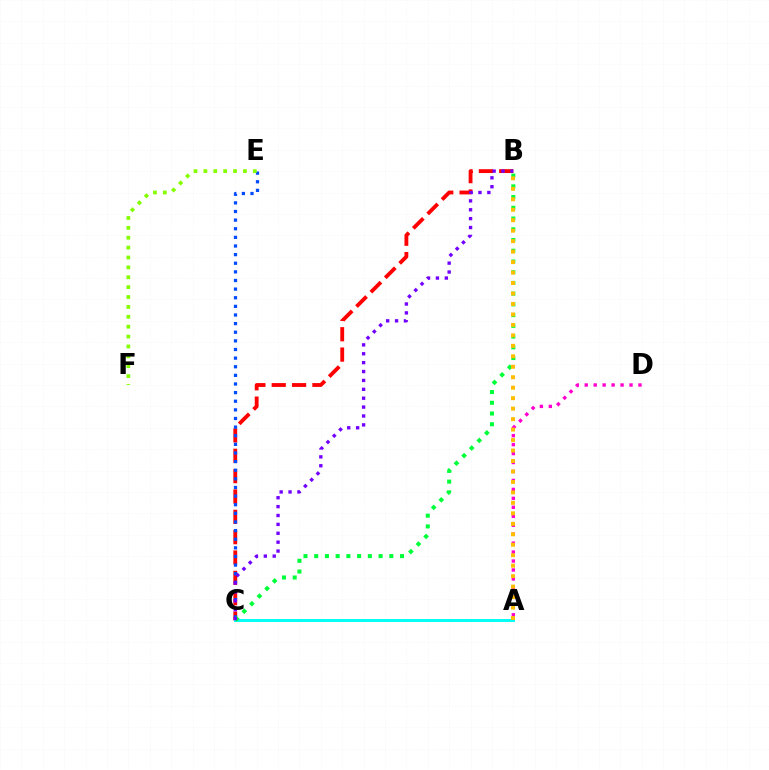{('B', 'C'): [{'color': '#ff0000', 'line_style': 'dashed', 'thickness': 2.76}, {'color': '#00ff39', 'line_style': 'dotted', 'thickness': 2.91}, {'color': '#7200ff', 'line_style': 'dotted', 'thickness': 2.42}], ('C', 'E'): [{'color': '#004bff', 'line_style': 'dotted', 'thickness': 2.34}], ('A', 'C'): [{'color': '#00fff6', 'line_style': 'solid', 'thickness': 2.12}], ('A', 'D'): [{'color': '#ff00cf', 'line_style': 'dotted', 'thickness': 2.43}], ('E', 'F'): [{'color': '#84ff00', 'line_style': 'dotted', 'thickness': 2.69}], ('A', 'B'): [{'color': '#ffbd00', 'line_style': 'dotted', 'thickness': 2.84}]}